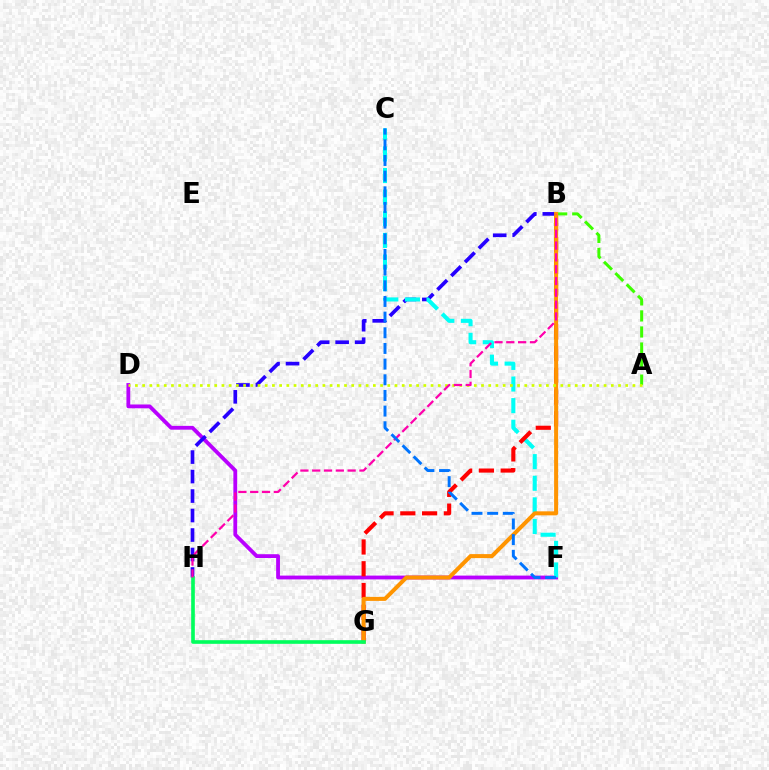{('D', 'F'): [{'color': '#b900ff', 'line_style': 'solid', 'thickness': 2.74}], ('A', 'B'): [{'color': '#3dff00', 'line_style': 'dashed', 'thickness': 2.18}], ('B', 'H'): [{'color': '#2500ff', 'line_style': 'dashed', 'thickness': 2.65}, {'color': '#ff00ac', 'line_style': 'dashed', 'thickness': 1.6}], ('C', 'F'): [{'color': '#00fff6', 'line_style': 'dashed', 'thickness': 2.94}, {'color': '#0074ff', 'line_style': 'dashed', 'thickness': 2.13}], ('B', 'G'): [{'color': '#ff0000', 'line_style': 'dashed', 'thickness': 2.96}, {'color': '#ff9400', 'line_style': 'solid', 'thickness': 2.89}], ('G', 'H'): [{'color': '#00ff5c', 'line_style': 'solid', 'thickness': 2.62}], ('A', 'D'): [{'color': '#d1ff00', 'line_style': 'dotted', 'thickness': 1.96}]}